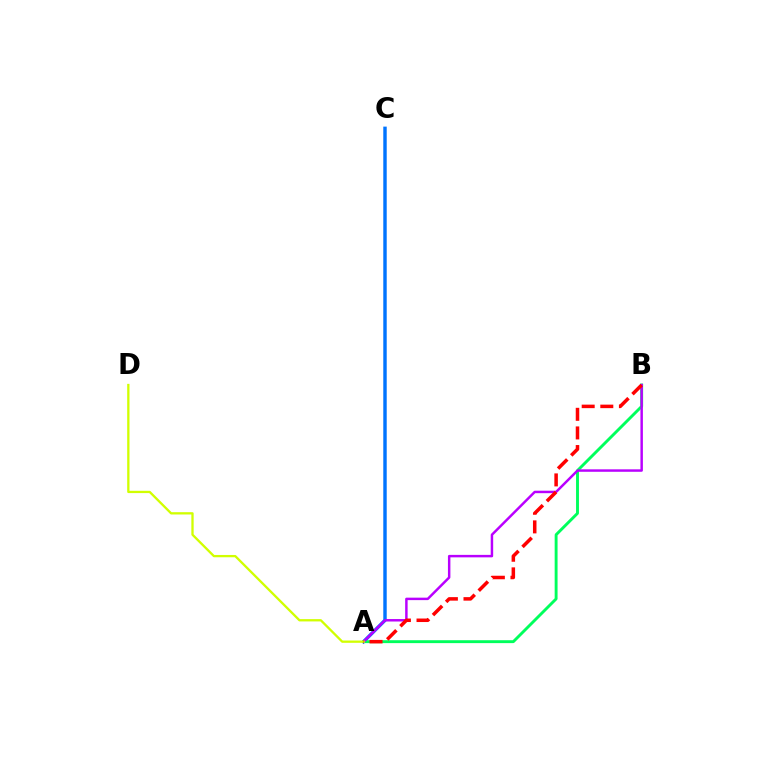{('A', 'C'): [{'color': '#0074ff', 'line_style': 'solid', 'thickness': 2.47}], ('A', 'B'): [{'color': '#00ff5c', 'line_style': 'solid', 'thickness': 2.09}, {'color': '#b900ff', 'line_style': 'solid', 'thickness': 1.77}, {'color': '#ff0000', 'line_style': 'dashed', 'thickness': 2.53}], ('A', 'D'): [{'color': '#d1ff00', 'line_style': 'solid', 'thickness': 1.66}]}